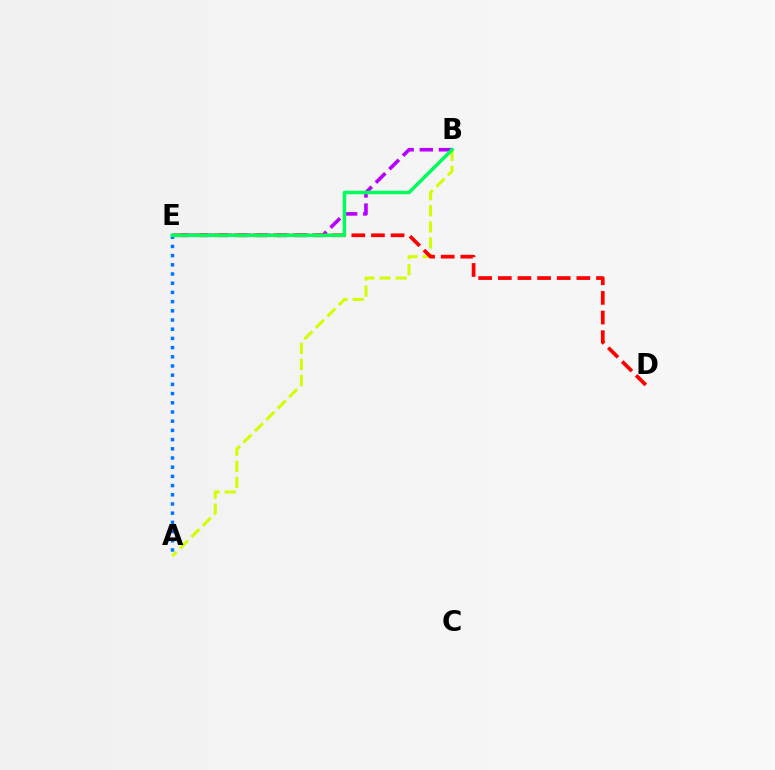{('B', 'E'): [{'color': '#b900ff', 'line_style': 'dashed', 'thickness': 2.6}, {'color': '#00ff5c', 'line_style': 'solid', 'thickness': 2.53}], ('A', 'E'): [{'color': '#0074ff', 'line_style': 'dotted', 'thickness': 2.5}], ('A', 'B'): [{'color': '#d1ff00', 'line_style': 'dashed', 'thickness': 2.19}], ('D', 'E'): [{'color': '#ff0000', 'line_style': 'dashed', 'thickness': 2.67}]}